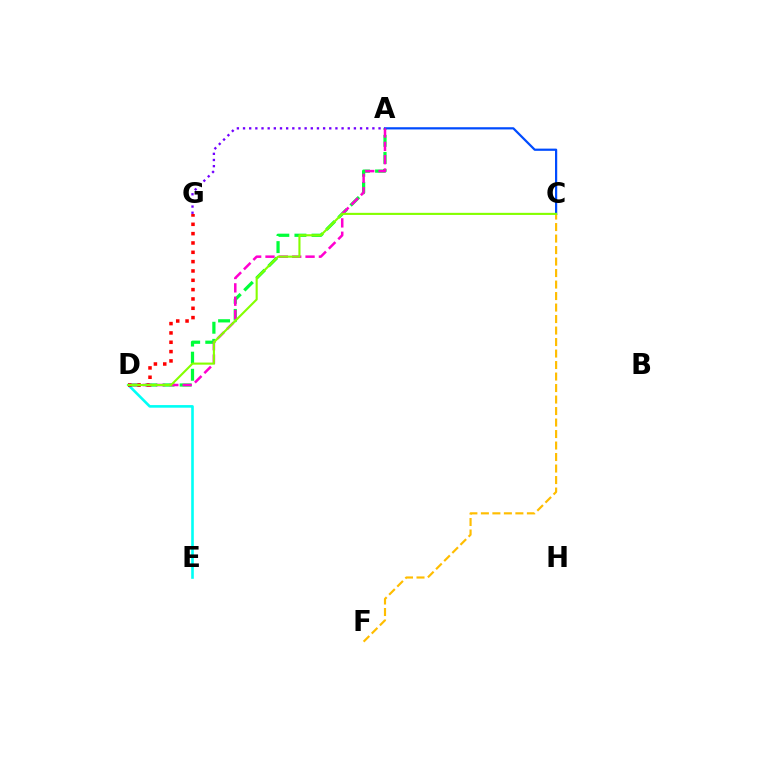{('D', 'E'): [{'color': '#00fff6', 'line_style': 'solid', 'thickness': 1.88}], ('A', 'D'): [{'color': '#00ff39', 'line_style': 'dashed', 'thickness': 2.32}, {'color': '#ff00cf', 'line_style': 'dashed', 'thickness': 1.81}], ('A', 'C'): [{'color': '#004bff', 'line_style': 'solid', 'thickness': 1.6}], ('D', 'G'): [{'color': '#ff0000', 'line_style': 'dotted', 'thickness': 2.54}], ('C', 'F'): [{'color': '#ffbd00', 'line_style': 'dashed', 'thickness': 1.56}], ('C', 'D'): [{'color': '#84ff00', 'line_style': 'solid', 'thickness': 1.52}], ('A', 'G'): [{'color': '#7200ff', 'line_style': 'dotted', 'thickness': 1.67}]}